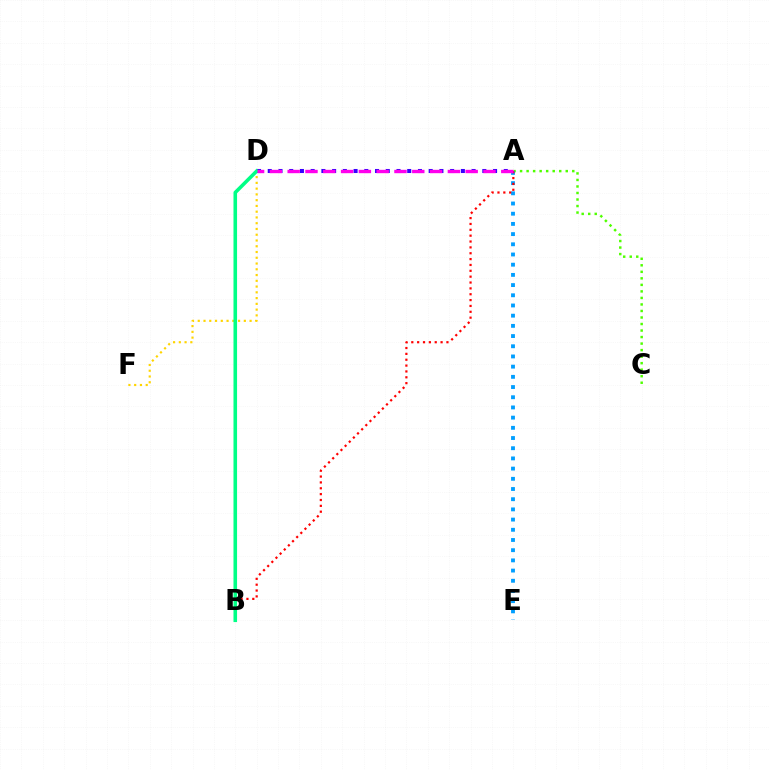{('A', 'C'): [{'color': '#4fff00', 'line_style': 'dotted', 'thickness': 1.77}], ('A', 'E'): [{'color': '#009eff', 'line_style': 'dotted', 'thickness': 2.77}], ('A', 'B'): [{'color': '#ff0000', 'line_style': 'dotted', 'thickness': 1.59}], ('D', 'F'): [{'color': '#ffd500', 'line_style': 'dotted', 'thickness': 1.57}], ('A', 'D'): [{'color': '#3700ff', 'line_style': 'dotted', 'thickness': 2.91}, {'color': '#ff00ed', 'line_style': 'dashed', 'thickness': 2.42}], ('B', 'D'): [{'color': '#00ff86', 'line_style': 'solid', 'thickness': 2.58}]}